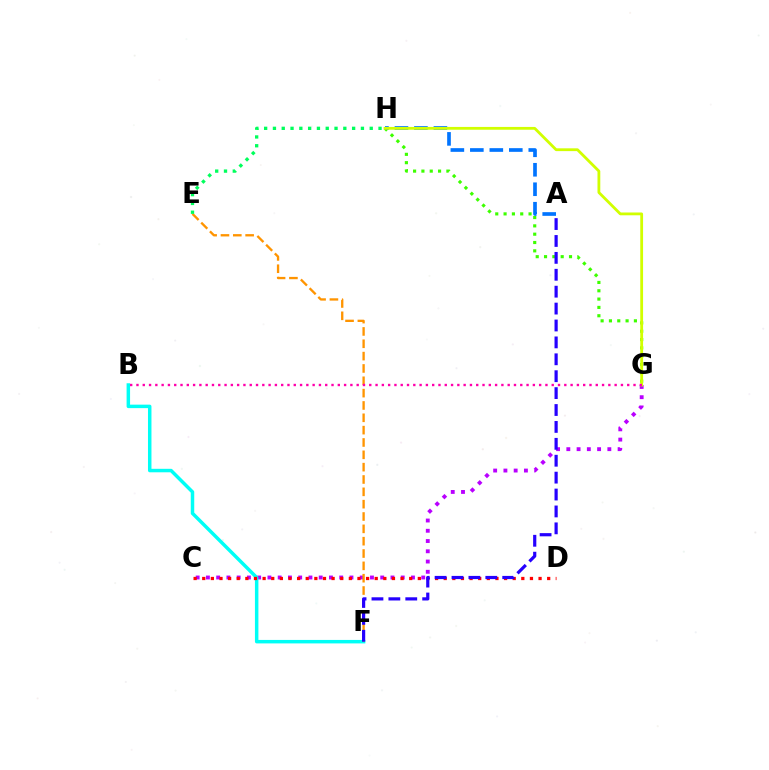{('C', 'G'): [{'color': '#b900ff', 'line_style': 'dotted', 'thickness': 2.79}], ('G', 'H'): [{'color': '#3dff00', 'line_style': 'dotted', 'thickness': 2.26}, {'color': '#d1ff00', 'line_style': 'solid', 'thickness': 2.02}], ('B', 'F'): [{'color': '#00fff6', 'line_style': 'solid', 'thickness': 2.5}], ('A', 'H'): [{'color': '#0074ff', 'line_style': 'dashed', 'thickness': 2.65}], ('E', 'F'): [{'color': '#ff9400', 'line_style': 'dashed', 'thickness': 1.68}], ('E', 'H'): [{'color': '#00ff5c', 'line_style': 'dotted', 'thickness': 2.39}], ('C', 'D'): [{'color': '#ff0000', 'line_style': 'dotted', 'thickness': 2.34}], ('A', 'F'): [{'color': '#2500ff', 'line_style': 'dashed', 'thickness': 2.3}], ('B', 'G'): [{'color': '#ff00ac', 'line_style': 'dotted', 'thickness': 1.71}]}